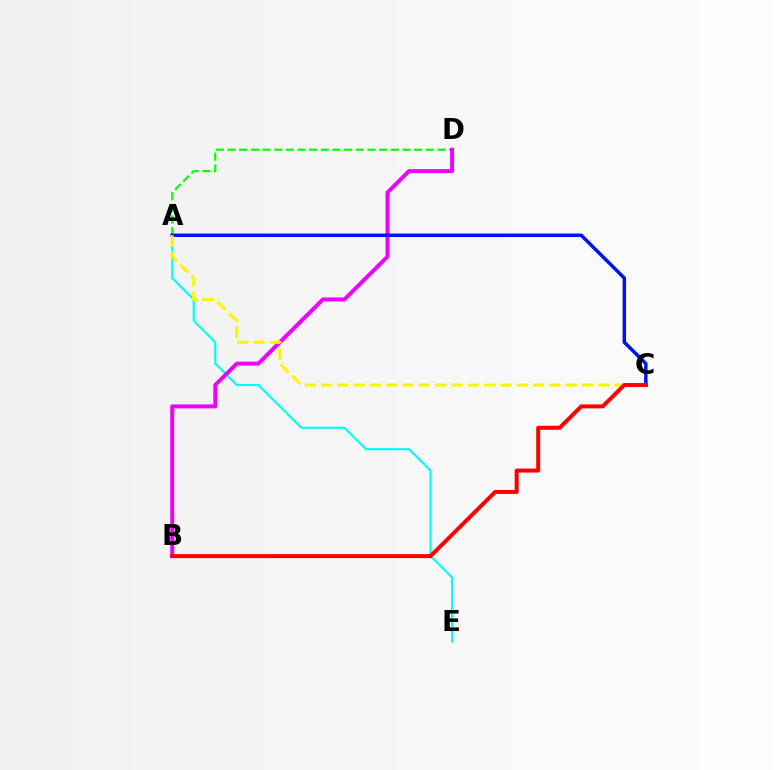{('A', 'D'): [{'color': '#08ff00', 'line_style': 'dashed', 'thickness': 1.58}], ('A', 'E'): [{'color': '#00fff6', 'line_style': 'solid', 'thickness': 1.55}], ('B', 'D'): [{'color': '#ee00ff', 'line_style': 'solid', 'thickness': 2.86}], ('A', 'C'): [{'color': '#0010ff', 'line_style': 'solid', 'thickness': 2.51}, {'color': '#fcf500', 'line_style': 'dashed', 'thickness': 2.21}], ('B', 'C'): [{'color': '#ff0000', 'line_style': 'solid', 'thickness': 2.86}]}